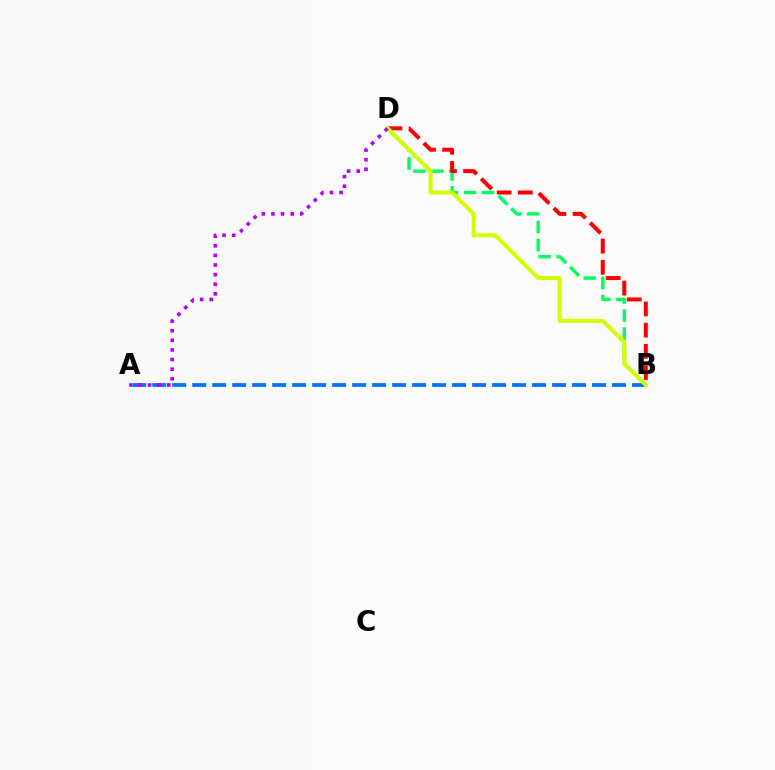{('B', 'D'): [{'color': '#00ff5c', 'line_style': 'dashed', 'thickness': 2.45}, {'color': '#ff0000', 'line_style': 'dashed', 'thickness': 2.88}, {'color': '#d1ff00', 'line_style': 'solid', 'thickness': 2.92}], ('A', 'B'): [{'color': '#0074ff', 'line_style': 'dashed', 'thickness': 2.72}], ('A', 'D'): [{'color': '#b900ff', 'line_style': 'dotted', 'thickness': 2.61}]}